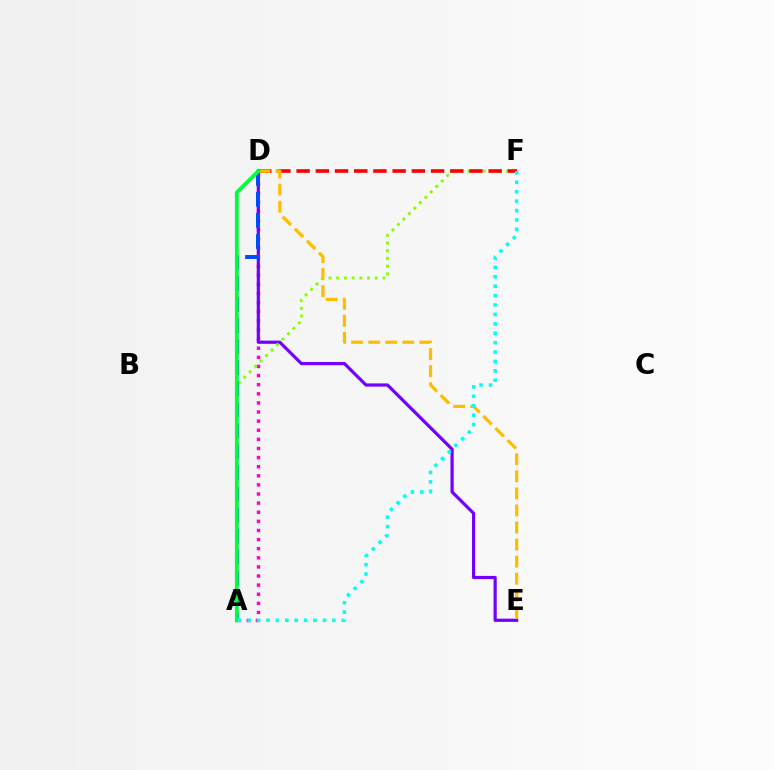{('A', 'D'): [{'color': '#ff00cf', 'line_style': 'dotted', 'thickness': 2.48}, {'color': '#004bff', 'line_style': 'dashed', 'thickness': 2.86}, {'color': '#00ff39', 'line_style': 'solid', 'thickness': 2.71}], ('D', 'E'): [{'color': '#7200ff', 'line_style': 'solid', 'thickness': 2.3}, {'color': '#ffbd00', 'line_style': 'dashed', 'thickness': 2.32}], ('A', 'F'): [{'color': '#84ff00', 'line_style': 'dotted', 'thickness': 2.1}, {'color': '#00fff6', 'line_style': 'dotted', 'thickness': 2.56}], ('D', 'F'): [{'color': '#ff0000', 'line_style': 'dashed', 'thickness': 2.61}]}